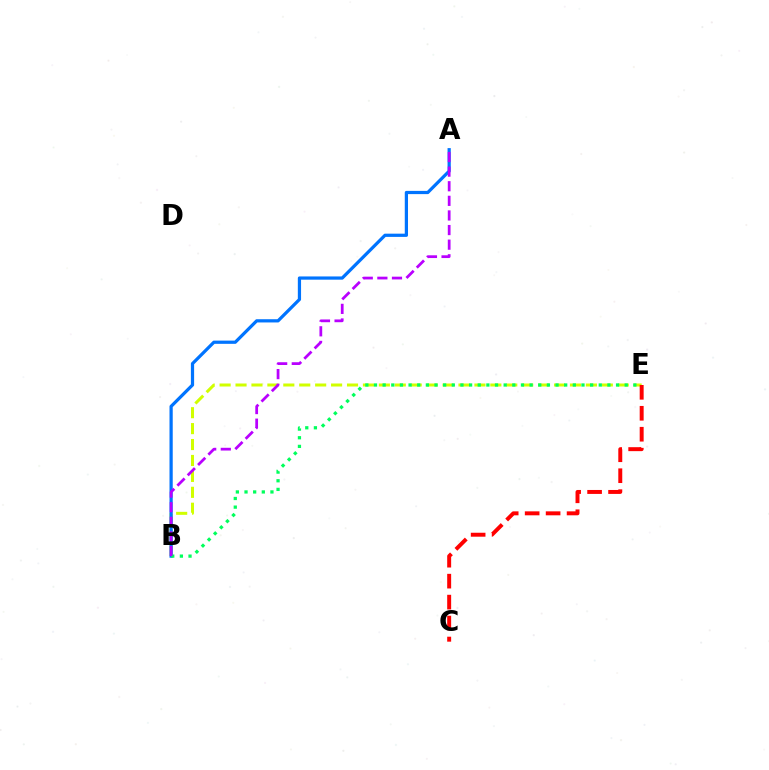{('B', 'E'): [{'color': '#d1ff00', 'line_style': 'dashed', 'thickness': 2.16}, {'color': '#00ff5c', 'line_style': 'dotted', 'thickness': 2.35}], ('C', 'E'): [{'color': '#ff0000', 'line_style': 'dashed', 'thickness': 2.85}], ('A', 'B'): [{'color': '#0074ff', 'line_style': 'solid', 'thickness': 2.33}, {'color': '#b900ff', 'line_style': 'dashed', 'thickness': 1.98}]}